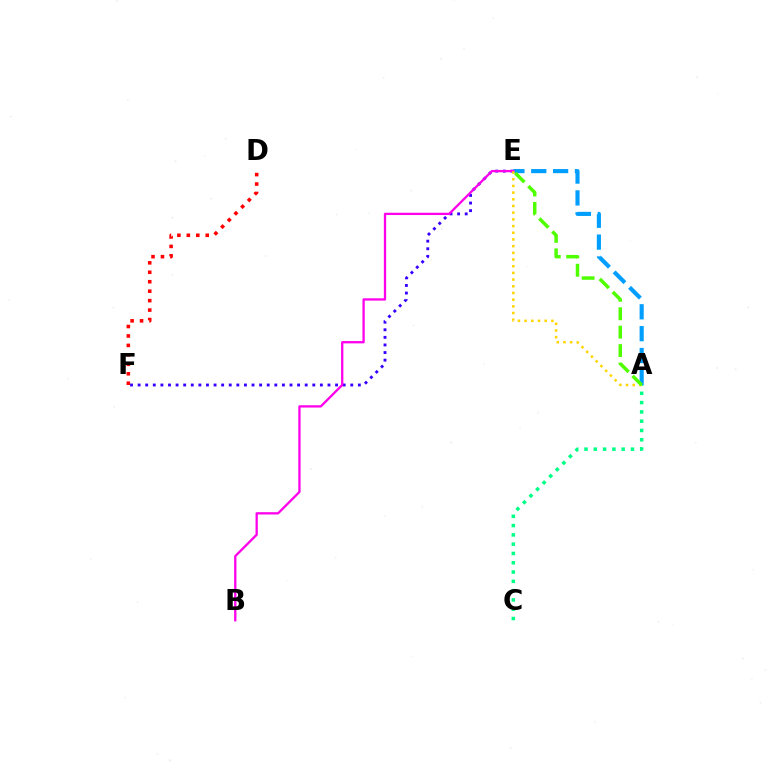{('D', 'F'): [{'color': '#ff0000', 'line_style': 'dotted', 'thickness': 2.57}], ('A', 'E'): [{'color': '#009eff', 'line_style': 'dashed', 'thickness': 2.97}, {'color': '#ffd500', 'line_style': 'dotted', 'thickness': 1.82}, {'color': '#4fff00', 'line_style': 'dashed', 'thickness': 2.5}], ('E', 'F'): [{'color': '#3700ff', 'line_style': 'dotted', 'thickness': 2.06}], ('A', 'C'): [{'color': '#00ff86', 'line_style': 'dotted', 'thickness': 2.52}], ('B', 'E'): [{'color': '#ff00ed', 'line_style': 'solid', 'thickness': 1.65}]}